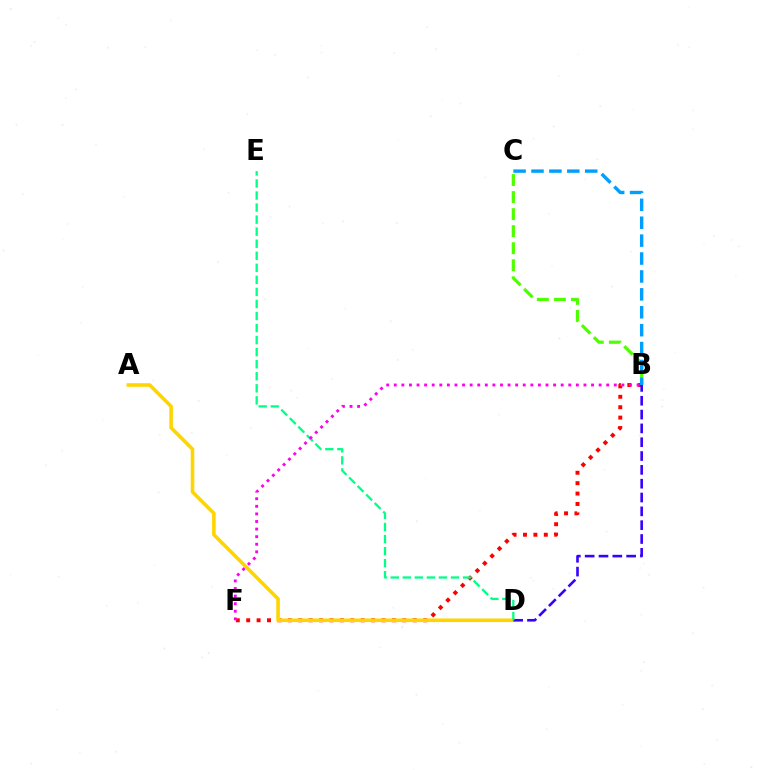{('B', 'F'): [{'color': '#ff0000', 'line_style': 'dotted', 'thickness': 2.83}, {'color': '#ff00ed', 'line_style': 'dotted', 'thickness': 2.06}], ('A', 'D'): [{'color': '#ffd500', 'line_style': 'solid', 'thickness': 2.58}], ('B', 'C'): [{'color': '#4fff00', 'line_style': 'dashed', 'thickness': 2.32}, {'color': '#009eff', 'line_style': 'dashed', 'thickness': 2.43}], ('B', 'D'): [{'color': '#3700ff', 'line_style': 'dashed', 'thickness': 1.88}], ('D', 'E'): [{'color': '#00ff86', 'line_style': 'dashed', 'thickness': 1.64}]}